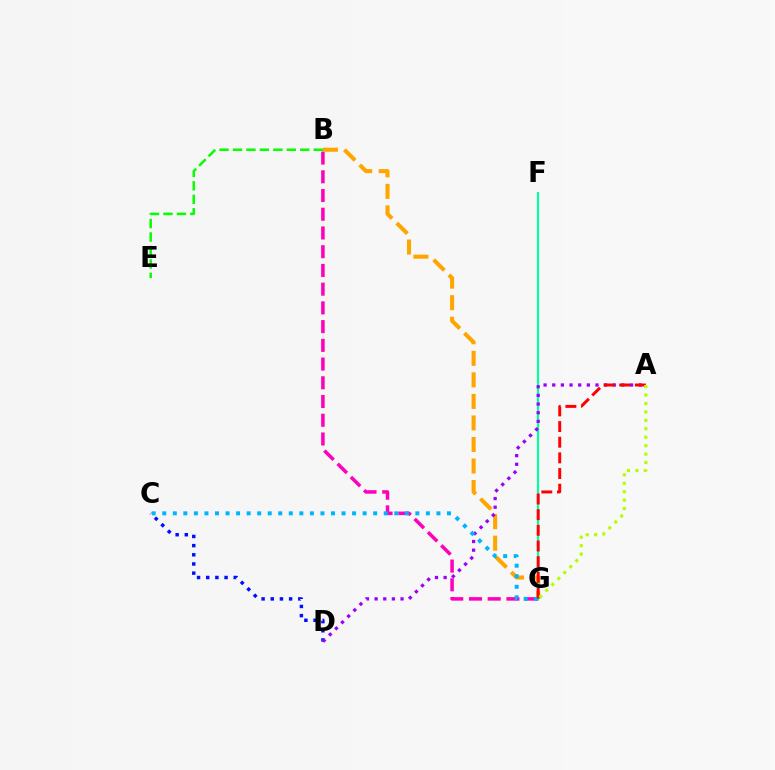{('B', 'G'): [{'color': '#ff00bd', 'line_style': 'dashed', 'thickness': 2.54}, {'color': '#ffa500', 'line_style': 'dashed', 'thickness': 2.93}], ('F', 'G'): [{'color': '#00ff9d', 'line_style': 'solid', 'thickness': 1.56}], ('B', 'E'): [{'color': '#08ff00', 'line_style': 'dashed', 'thickness': 1.83}], ('C', 'D'): [{'color': '#0010ff', 'line_style': 'dotted', 'thickness': 2.49}], ('A', 'D'): [{'color': '#9b00ff', 'line_style': 'dotted', 'thickness': 2.35}], ('C', 'G'): [{'color': '#00b5ff', 'line_style': 'dotted', 'thickness': 2.87}], ('A', 'G'): [{'color': '#ff0000', 'line_style': 'dashed', 'thickness': 2.13}, {'color': '#b3ff00', 'line_style': 'dotted', 'thickness': 2.29}]}